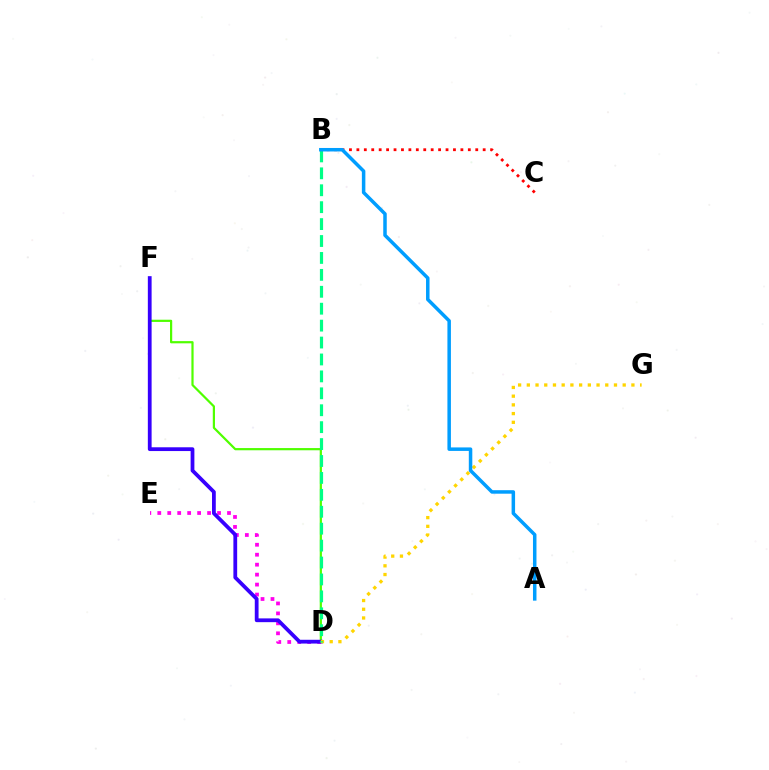{('B', 'C'): [{'color': '#ff0000', 'line_style': 'dotted', 'thickness': 2.02}], ('D', 'E'): [{'color': '#ff00ed', 'line_style': 'dotted', 'thickness': 2.71}], ('D', 'F'): [{'color': '#4fff00', 'line_style': 'solid', 'thickness': 1.59}, {'color': '#3700ff', 'line_style': 'solid', 'thickness': 2.72}], ('D', 'G'): [{'color': '#ffd500', 'line_style': 'dotted', 'thickness': 2.37}], ('B', 'D'): [{'color': '#00ff86', 'line_style': 'dashed', 'thickness': 2.3}], ('A', 'B'): [{'color': '#009eff', 'line_style': 'solid', 'thickness': 2.52}]}